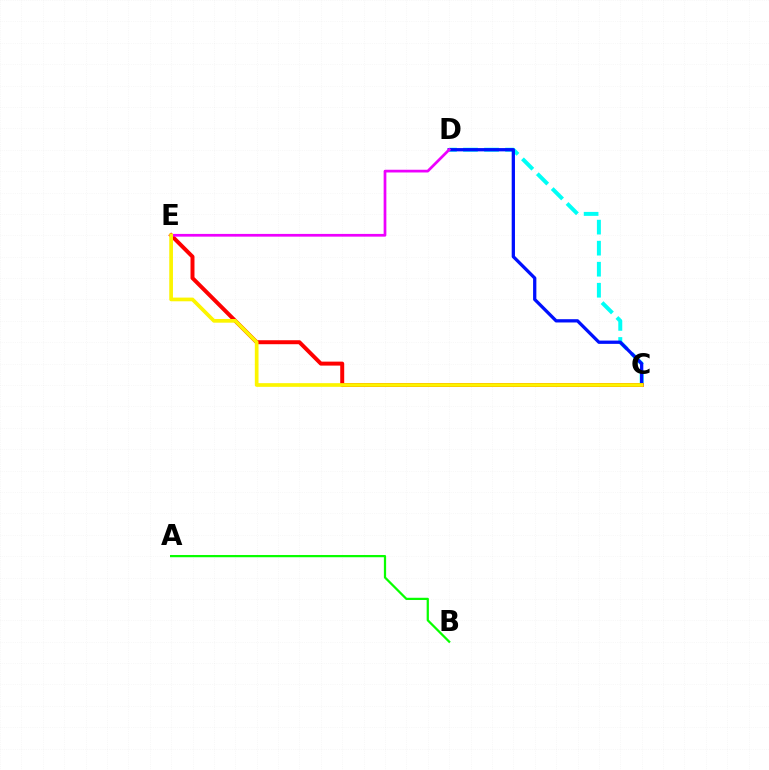{('C', 'D'): [{'color': '#00fff6', 'line_style': 'dashed', 'thickness': 2.86}, {'color': '#0010ff', 'line_style': 'solid', 'thickness': 2.36}], ('C', 'E'): [{'color': '#ff0000', 'line_style': 'solid', 'thickness': 2.86}, {'color': '#fcf500', 'line_style': 'solid', 'thickness': 2.66}], ('D', 'E'): [{'color': '#ee00ff', 'line_style': 'solid', 'thickness': 1.96}], ('A', 'B'): [{'color': '#08ff00', 'line_style': 'solid', 'thickness': 1.61}]}